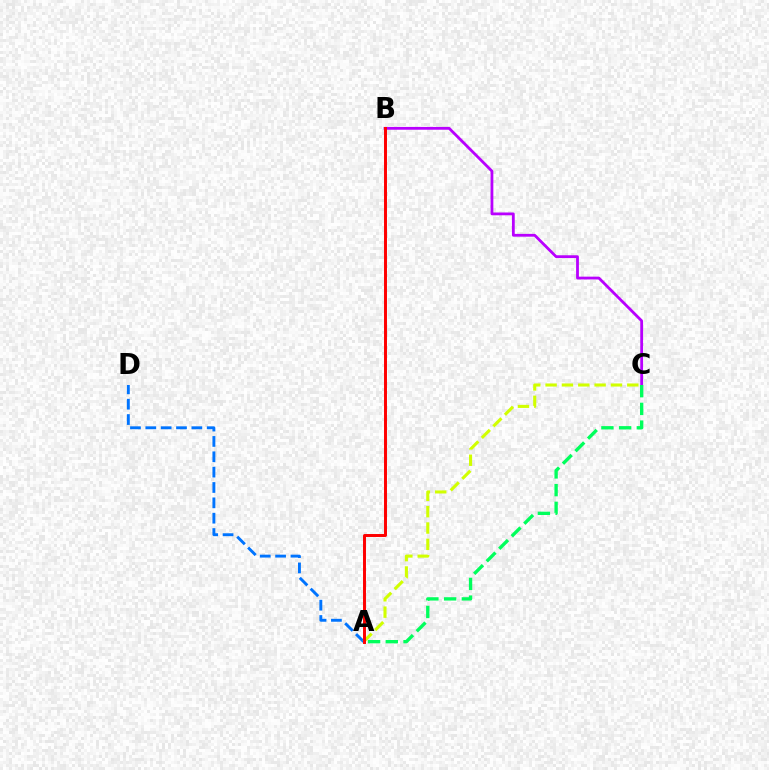{('A', 'D'): [{'color': '#0074ff', 'line_style': 'dashed', 'thickness': 2.09}], ('B', 'C'): [{'color': '#b900ff', 'line_style': 'solid', 'thickness': 2.01}], ('A', 'C'): [{'color': '#d1ff00', 'line_style': 'dashed', 'thickness': 2.22}, {'color': '#00ff5c', 'line_style': 'dashed', 'thickness': 2.41}], ('A', 'B'): [{'color': '#ff0000', 'line_style': 'solid', 'thickness': 2.13}]}